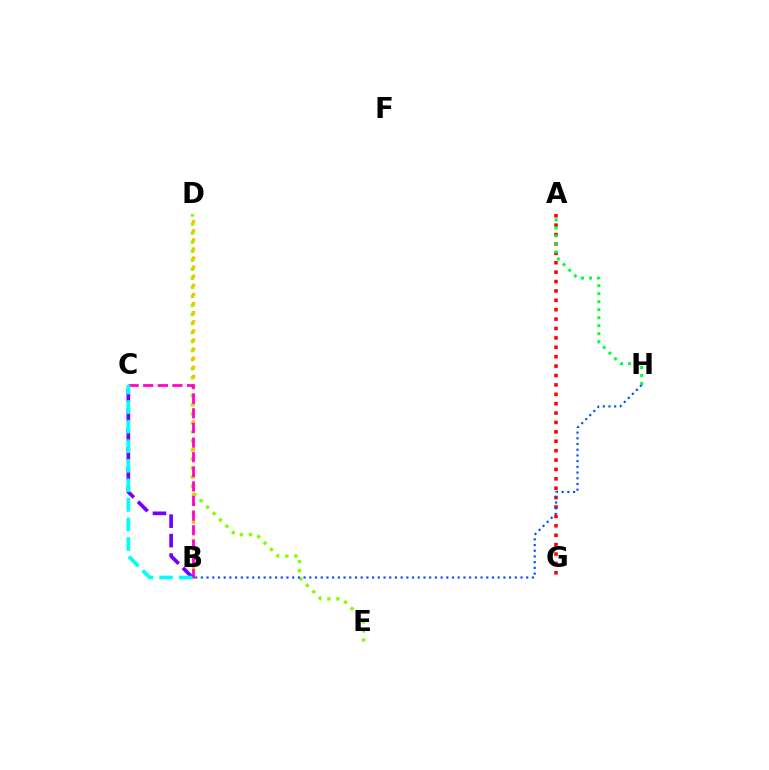{('A', 'G'): [{'color': '#ff0000', 'line_style': 'dotted', 'thickness': 2.55}], ('D', 'E'): [{'color': '#84ff00', 'line_style': 'dotted', 'thickness': 2.46}], ('B', 'H'): [{'color': '#004bff', 'line_style': 'dotted', 'thickness': 1.55}], ('B', 'D'): [{'color': '#ffbd00', 'line_style': 'dotted', 'thickness': 2.47}], ('A', 'H'): [{'color': '#00ff39', 'line_style': 'dotted', 'thickness': 2.17}], ('B', 'C'): [{'color': '#ff00cf', 'line_style': 'dashed', 'thickness': 1.99}, {'color': '#7200ff', 'line_style': 'dashed', 'thickness': 2.65}, {'color': '#00fff6', 'line_style': 'dashed', 'thickness': 2.66}]}